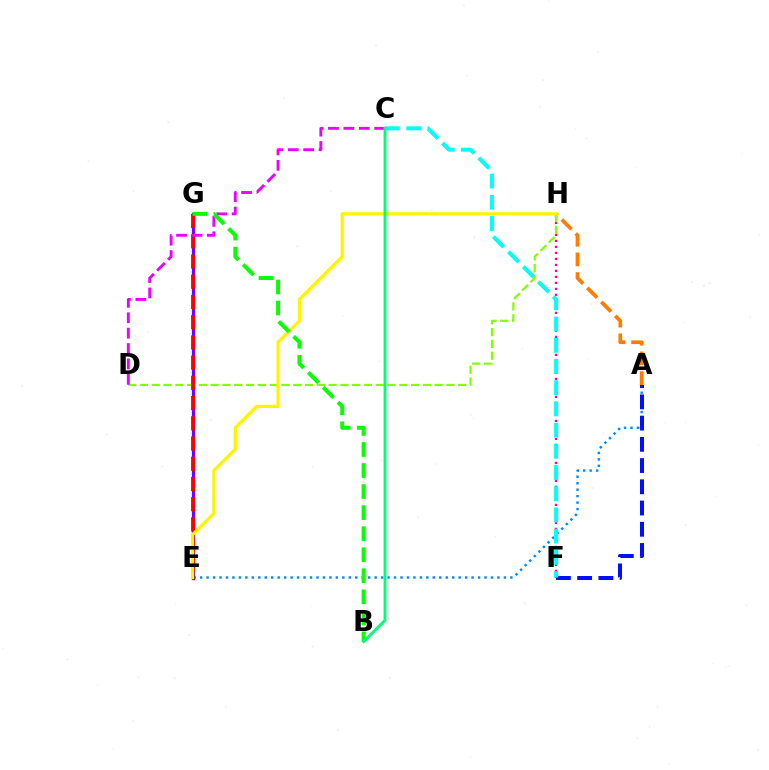{('A', 'E'): [{'color': '#008cff', 'line_style': 'dotted', 'thickness': 1.76}], ('A', 'H'): [{'color': '#ff7c00', 'line_style': 'dashed', 'thickness': 2.68}], ('A', 'F'): [{'color': '#0010ff', 'line_style': 'dashed', 'thickness': 2.88}], ('E', 'G'): [{'color': '#7200ff', 'line_style': 'solid', 'thickness': 2.35}, {'color': '#ff0000', 'line_style': 'dashed', 'thickness': 2.75}], ('F', 'H'): [{'color': '#ff0094', 'line_style': 'dotted', 'thickness': 1.63}], ('C', 'F'): [{'color': '#00fff6', 'line_style': 'dashed', 'thickness': 2.88}], ('D', 'H'): [{'color': '#84ff00', 'line_style': 'dashed', 'thickness': 1.6}], ('C', 'D'): [{'color': '#ee00ff', 'line_style': 'dashed', 'thickness': 2.09}], ('E', 'H'): [{'color': '#fcf500', 'line_style': 'solid', 'thickness': 2.36}], ('B', 'G'): [{'color': '#08ff00', 'line_style': 'dashed', 'thickness': 2.86}], ('B', 'C'): [{'color': '#00ff74', 'line_style': 'solid', 'thickness': 2.07}]}